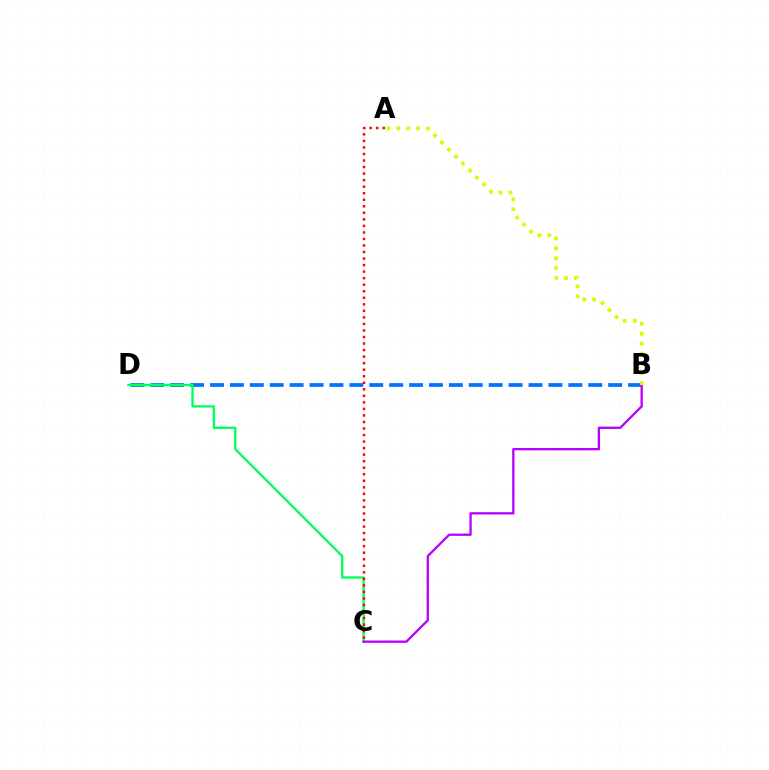{('B', 'D'): [{'color': '#0074ff', 'line_style': 'dashed', 'thickness': 2.7}], ('C', 'D'): [{'color': '#00ff5c', 'line_style': 'solid', 'thickness': 1.69}], ('B', 'C'): [{'color': '#b900ff', 'line_style': 'solid', 'thickness': 1.67}], ('A', 'B'): [{'color': '#d1ff00', 'line_style': 'dotted', 'thickness': 2.69}], ('A', 'C'): [{'color': '#ff0000', 'line_style': 'dotted', 'thickness': 1.78}]}